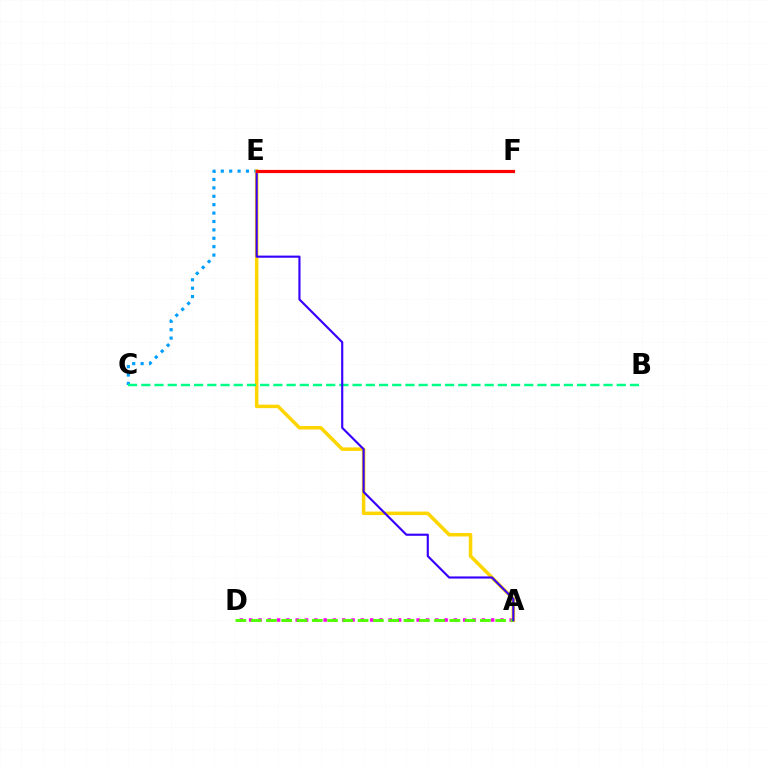{('A', 'D'): [{'color': '#ff00ed', 'line_style': 'dotted', 'thickness': 2.53}, {'color': '#4fff00', 'line_style': 'dashed', 'thickness': 2.08}], ('C', 'E'): [{'color': '#009eff', 'line_style': 'dotted', 'thickness': 2.28}], ('A', 'E'): [{'color': '#ffd500', 'line_style': 'solid', 'thickness': 2.53}, {'color': '#3700ff', 'line_style': 'solid', 'thickness': 1.54}], ('B', 'C'): [{'color': '#00ff86', 'line_style': 'dashed', 'thickness': 1.79}], ('E', 'F'): [{'color': '#ff0000', 'line_style': 'solid', 'thickness': 2.29}]}